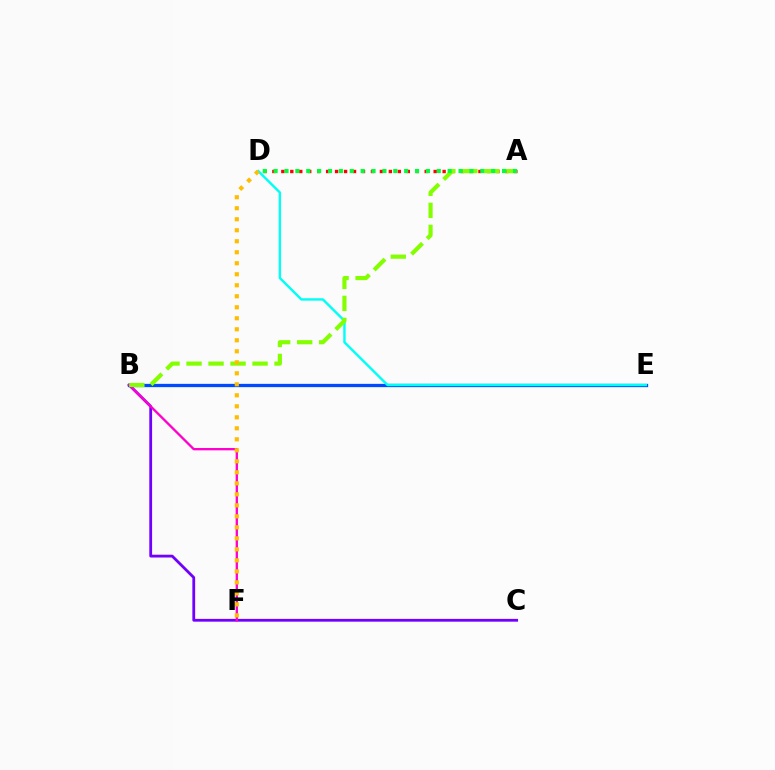{('B', 'C'): [{'color': '#7200ff', 'line_style': 'solid', 'thickness': 2.01}], ('A', 'D'): [{'color': '#ff0000', 'line_style': 'dotted', 'thickness': 2.43}, {'color': '#00ff39', 'line_style': 'dotted', 'thickness': 2.96}], ('B', 'E'): [{'color': '#004bff', 'line_style': 'solid', 'thickness': 2.37}], ('D', 'E'): [{'color': '#00fff6', 'line_style': 'solid', 'thickness': 1.74}], ('B', 'F'): [{'color': '#ff00cf', 'line_style': 'solid', 'thickness': 1.68}], ('A', 'B'): [{'color': '#84ff00', 'line_style': 'dashed', 'thickness': 2.99}], ('D', 'F'): [{'color': '#ffbd00', 'line_style': 'dotted', 'thickness': 2.99}]}